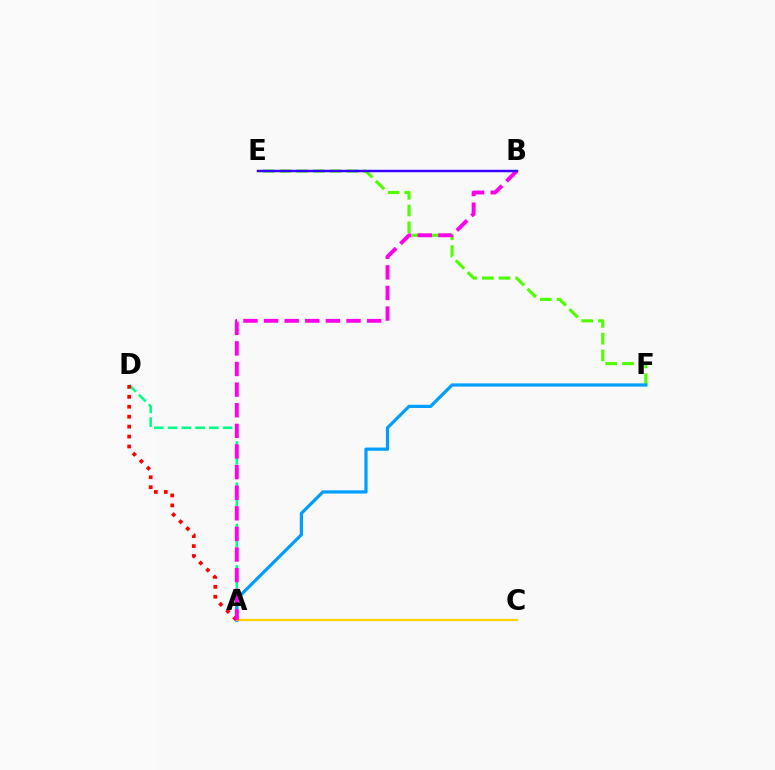{('E', 'F'): [{'color': '#4fff00', 'line_style': 'dashed', 'thickness': 2.27}], ('A', 'D'): [{'color': '#00ff86', 'line_style': 'dashed', 'thickness': 1.87}, {'color': '#ff0000', 'line_style': 'dotted', 'thickness': 2.7}], ('A', 'F'): [{'color': '#009eff', 'line_style': 'solid', 'thickness': 2.32}], ('A', 'C'): [{'color': '#ffd500', 'line_style': 'solid', 'thickness': 1.62}], ('A', 'B'): [{'color': '#ff00ed', 'line_style': 'dashed', 'thickness': 2.8}], ('B', 'E'): [{'color': '#3700ff', 'line_style': 'solid', 'thickness': 1.76}]}